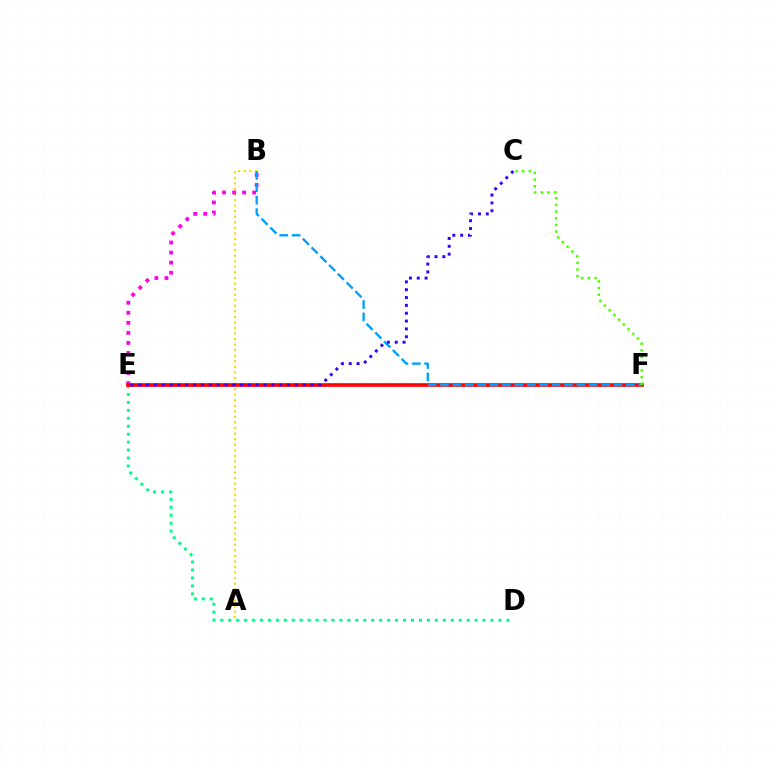{('A', 'B'): [{'color': '#ffd500', 'line_style': 'dotted', 'thickness': 1.51}], ('D', 'E'): [{'color': '#00ff86', 'line_style': 'dotted', 'thickness': 2.16}], ('B', 'E'): [{'color': '#ff00ed', 'line_style': 'dotted', 'thickness': 2.73}], ('E', 'F'): [{'color': '#ff0000', 'line_style': 'solid', 'thickness': 2.62}], ('B', 'F'): [{'color': '#009eff', 'line_style': 'dashed', 'thickness': 1.68}], ('C', 'F'): [{'color': '#4fff00', 'line_style': 'dotted', 'thickness': 1.81}], ('C', 'E'): [{'color': '#3700ff', 'line_style': 'dotted', 'thickness': 2.13}]}